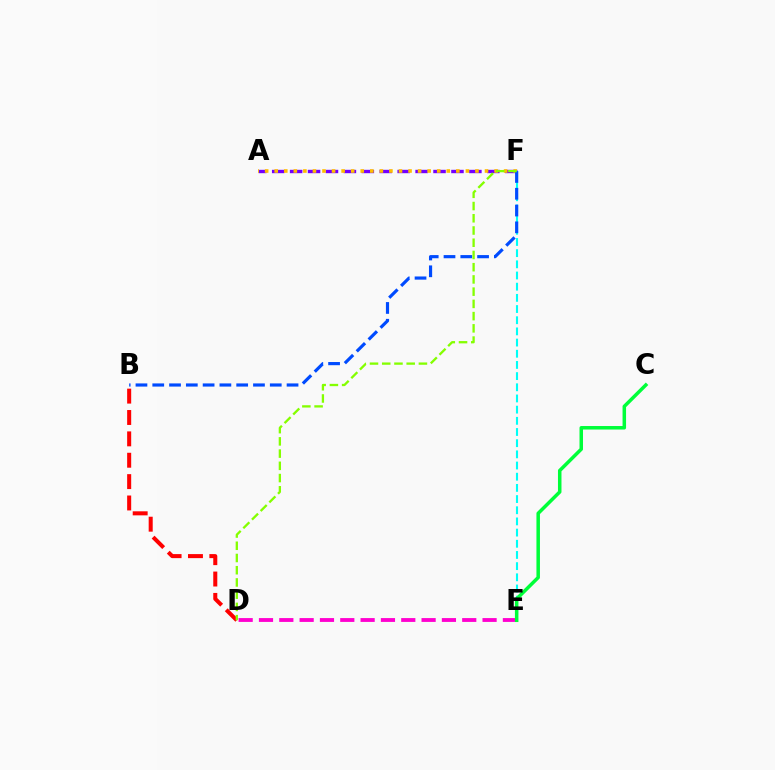{('A', 'F'): [{'color': '#7200ff', 'line_style': 'dashed', 'thickness': 2.44}, {'color': '#ffbd00', 'line_style': 'dotted', 'thickness': 2.6}], ('B', 'D'): [{'color': '#ff0000', 'line_style': 'dashed', 'thickness': 2.9}], ('E', 'F'): [{'color': '#00fff6', 'line_style': 'dashed', 'thickness': 1.52}], ('D', 'E'): [{'color': '#ff00cf', 'line_style': 'dashed', 'thickness': 2.76}], ('B', 'F'): [{'color': '#004bff', 'line_style': 'dashed', 'thickness': 2.28}], ('D', 'F'): [{'color': '#84ff00', 'line_style': 'dashed', 'thickness': 1.66}], ('C', 'E'): [{'color': '#00ff39', 'line_style': 'solid', 'thickness': 2.52}]}